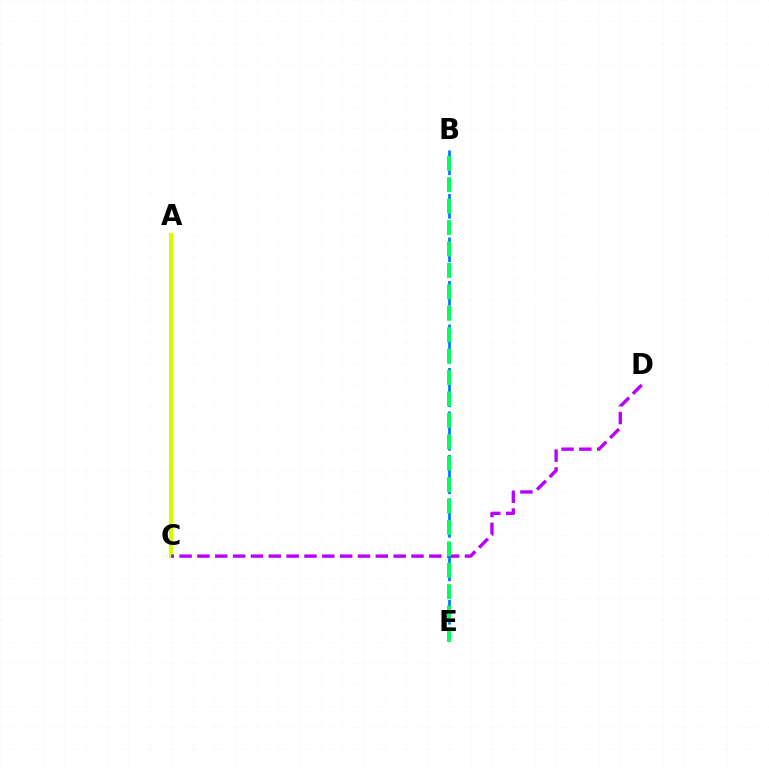{('A', 'C'): [{'color': '#ff0000', 'line_style': 'dotted', 'thickness': 1.91}, {'color': '#d1ff00', 'line_style': 'solid', 'thickness': 2.97}], ('C', 'D'): [{'color': '#b900ff', 'line_style': 'dashed', 'thickness': 2.42}], ('B', 'E'): [{'color': '#0074ff', 'line_style': 'dashed', 'thickness': 1.97}, {'color': '#00ff5c', 'line_style': 'dashed', 'thickness': 2.91}]}